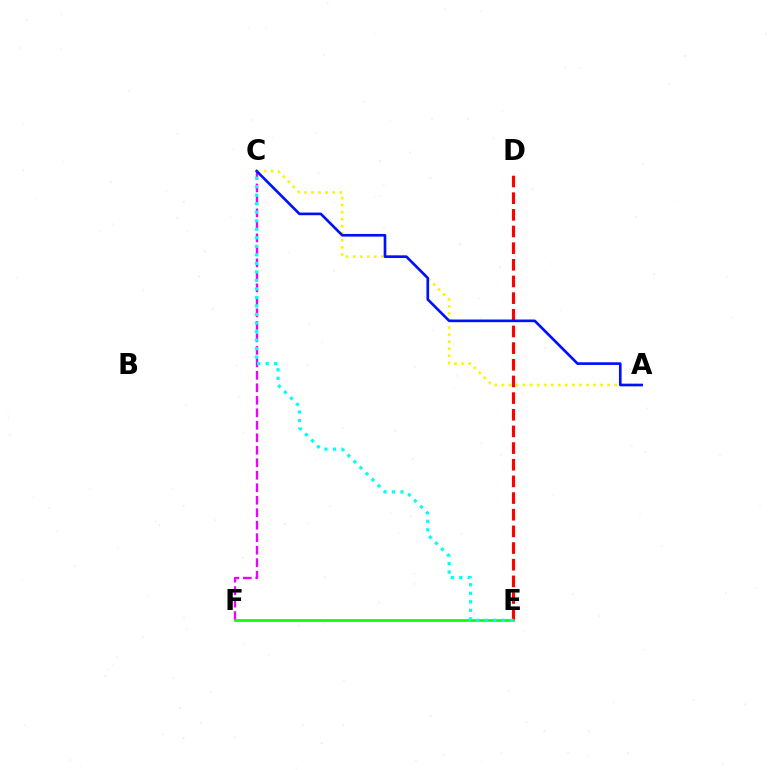{('A', 'C'): [{'color': '#fcf500', 'line_style': 'dotted', 'thickness': 1.91}, {'color': '#0010ff', 'line_style': 'solid', 'thickness': 1.91}], ('C', 'F'): [{'color': '#ee00ff', 'line_style': 'dashed', 'thickness': 1.7}], ('D', 'E'): [{'color': '#ff0000', 'line_style': 'dashed', 'thickness': 2.26}], ('E', 'F'): [{'color': '#08ff00', 'line_style': 'solid', 'thickness': 1.92}], ('C', 'E'): [{'color': '#00fff6', 'line_style': 'dotted', 'thickness': 2.32}]}